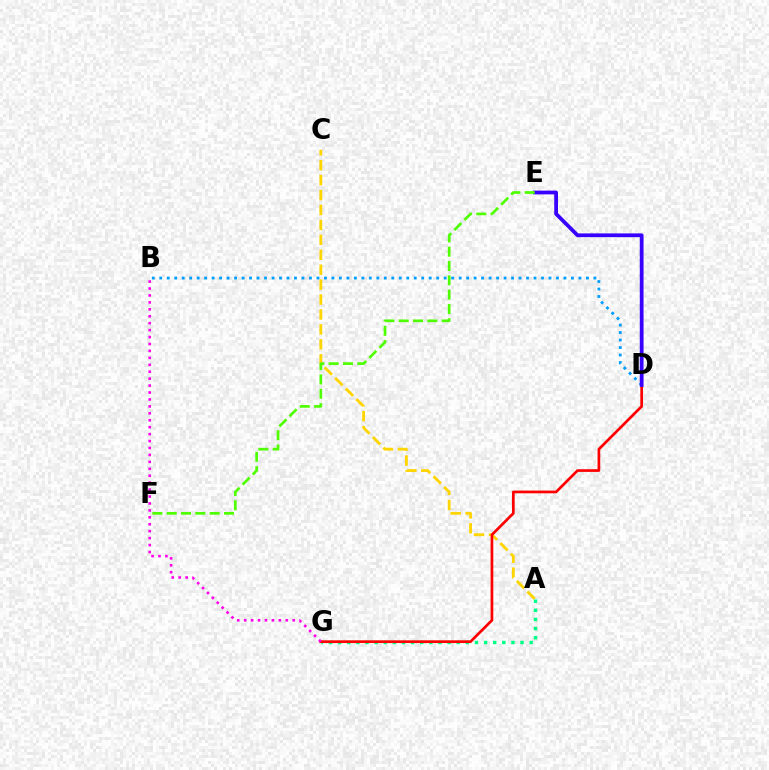{('A', 'C'): [{'color': '#ffd500', 'line_style': 'dashed', 'thickness': 2.03}], ('B', 'D'): [{'color': '#009eff', 'line_style': 'dotted', 'thickness': 2.03}], ('A', 'G'): [{'color': '#00ff86', 'line_style': 'dotted', 'thickness': 2.48}], ('D', 'G'): [{'color': '#ff0000', 'line_style': 'solid', 'thickness': 1.95}], ('B', 'G'): [{'color': '#ff00ed', 'line_style': 'dotted', 'thickness': 1.88}], ('D', 'E'): [{'color': '#3700ff', 'line_style': 'solid', 'thickness': 2.71}], ('E', 'F'): [{'color': '#4fff00', 'line_style': 'dashed', 'thickness': 1.95}]}